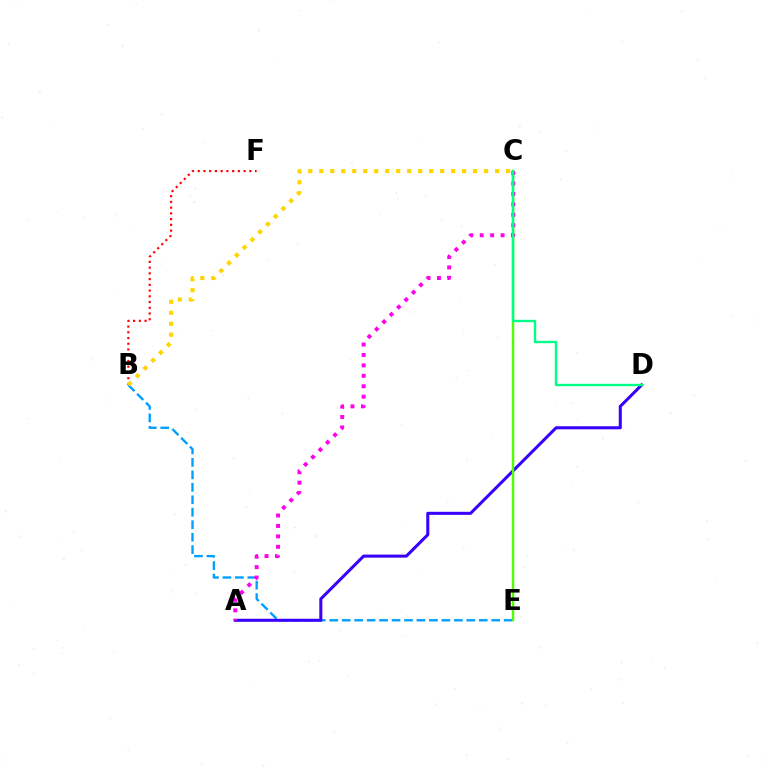{('B', 'E'): [{'color': '#009eff', 'line_style': 'dashed', 'thickness': 1.69}], ('A', 'D'): [{'color': '#3700ff', 'line_style': 'solid', 'thickness': 2.19}], ('C', 'E'): [{'color': '#4fff00', 'line_style': 'solid', 'thickness': 1.74}], ('B', 'F'): [{'color': '#ff0000', 'line_style': 'dotted', 'thickness': 1.56}], ('A', 'C'): [{'color': '#ff00ed', 'line_style': 'dotted', 'thickness': 2.83}], ('C', 'D'): [{'color': '#00ff86', 'line_style': 'solid', 'thickness': 1.72}], ('B', 'C'): [{'color': '#ffd500', 'line_style': 'dotted', 'thickness': 2.98}]}